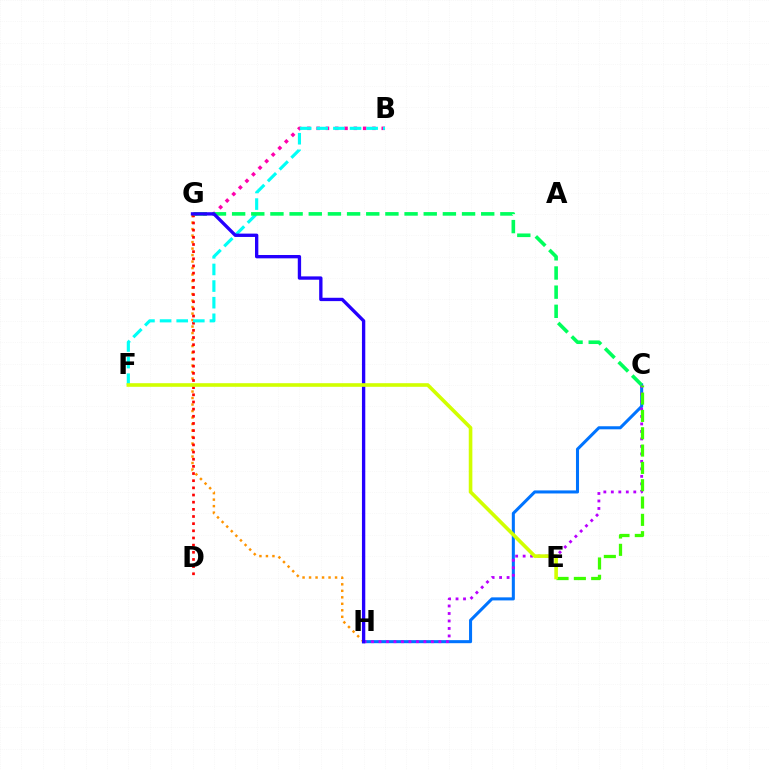{('C', 'H'): [{'color': '#0074ff', 'line_style': 'solid', 'thickness': 2.2}, {'color': '#b900ff', 'line_style': 'dotted', 'thickness': 2.03}], ('G', 'H'): [{'color': '#ff9400', 'line_style': 'dotted', 'thickness': 1.77}, {'color': '#2500ff', 'line_style': 'solid', 'thickness': 2.4}], ('D', 'G'): [{'color': '#ff0000', 'line_style': 'dotted', 'thickness': 1.94}], ('B', 'G'): [{'color': '#ff00ac', 'line_style': 'dotted', 'thickness': 2.53}], ('B', 'F'): [{'color': '#00fff6', 'line_style': 'dashed', 'thickness': 2.26}], ('C', 'G'): [{'color': '#00ff5c', 'line_style': 'dashed', 'thickness': 2.6}], ('C', 'E'): [{'color': '#3dff00', 'line_style': 'dashed', 'thickness': 2.35}], ('E', 'F'): [{'color': '#d1ff00', 'line_style': 'solid', 'thickness': 2.6}]}